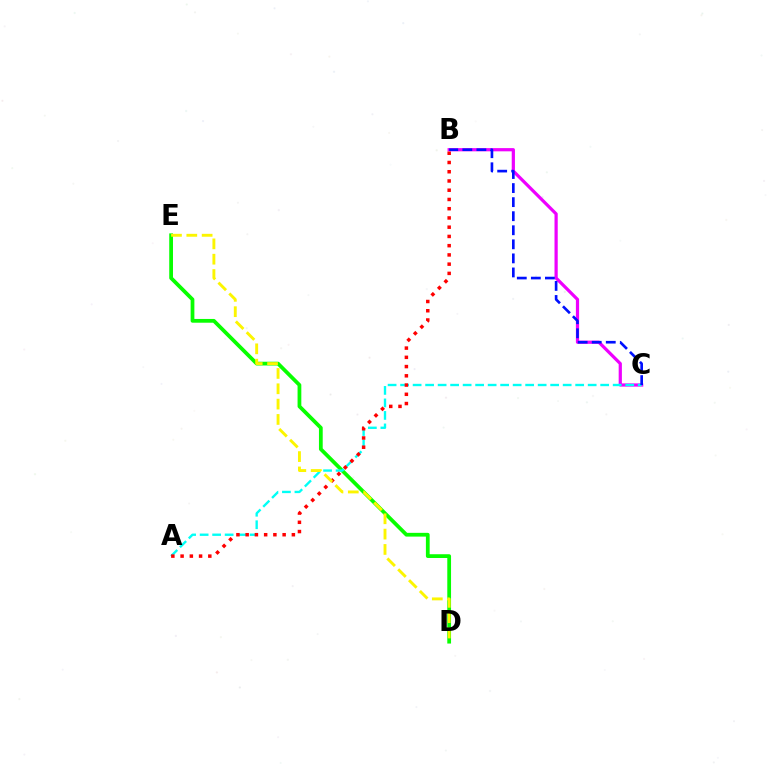{('B', 'C'): [{'color': '#ee00ff', 'line_style': 'solid', 'thickness': 2.31}, {'color': '#0010ff', 'line_style': 'dashed', 'thickness': 1.91}], ('D', 'E'): [{'color': '#08ff00', 'line_style': 'solid', 'thickness': 2.71}, {'color': '#fcf500', 'line_style': 'dashed', 'thickness': 2.08}], ('A', 'C'): [{'color': '#00fff6', 'line_style': 'dashed', 'thickness': 1.7}], ('A', 'B'): [{'color': '#ff0000', 'line_style': 'dotted', 'thickness': 2.51}]}